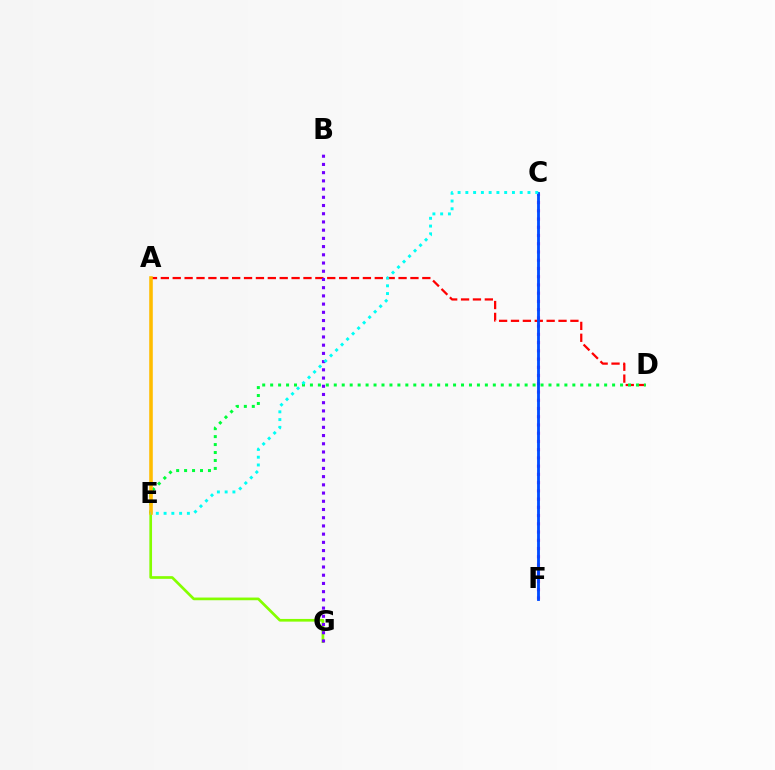{('A', 'D'): [{'color': '#ff0000', 'line_style': 'dashed', 'thickness': 1.61}], ('E', 'G'): [{'color': '#84ff00', 'line_style': 'solid', 'thickness': 1.94}], ('C', 'F'): [{'color': '#ff00cf', 'line_style': 'dotted', 'thickness': 2.24}, {'color': '#004bff', 'line_style': 'solid', 'thickness': 2.04}], ('D', 'E'): [{'color': '#00ff39', 'line_style': 'dotted', 'thickness': 2.16}], ('B', 'G'): [{'color': '#7200ff', 'line_style': 'dotted', 'thickness': 2.23}], ('A', 'E'): [{'color': '#ffbd00', 'line_style': 'solid', 'thickness': 2.57}], ('C', 'E'): [{'color': '#00fff6', 'line_style': 'dotted', 'thickness': 2.11}]}